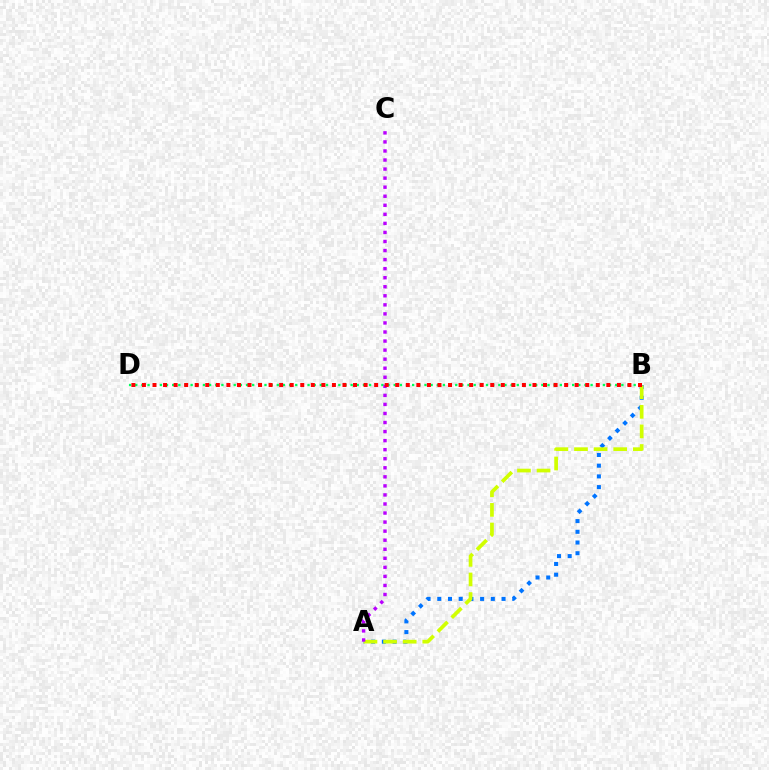{('B', 'D'): [{'color': '#00ff5c', 'line_style': 'dotted', 'thickness': 1.67}, {'color': '#ff0000', 'line_style': 'dotted', 'thickness': 2.87}], ('A', 'B'): [{'color': '#0074ff', 'line_style': 'dotted', 'thickness': 2.91}, {'color': '#d1ff00', 'line_style': 'dashed', 'thickness': 2.66}], ('A', 'C'): [{'color': '#b900ff', 'line_style': 'dotted', 'thickness': 2.46}]}